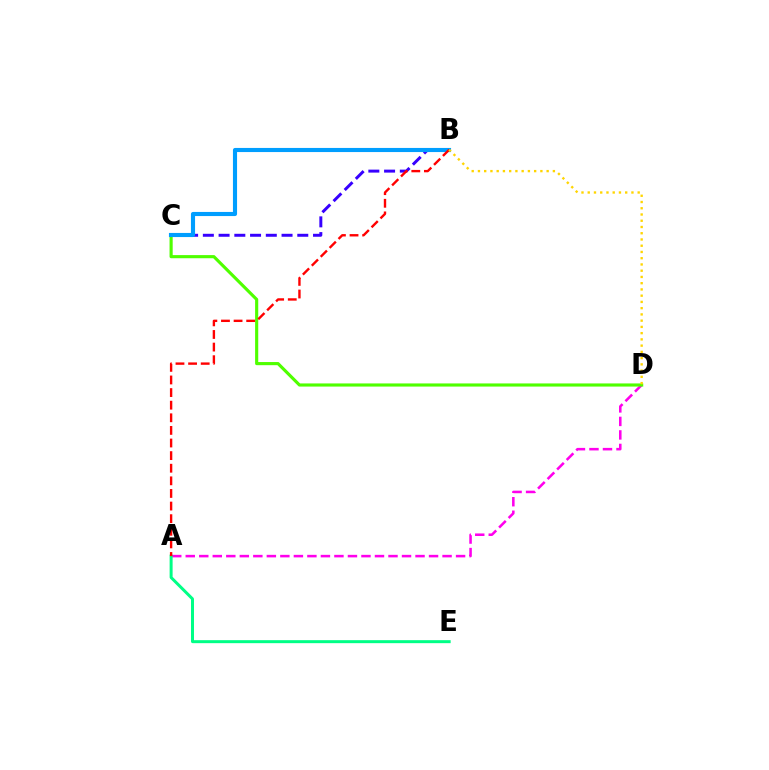{('A', 'D'): [{'color': '#ff00ed', 'line_style': 'dashed', 'thickness': 1.84}], ('B', 'C'): [{'color': '#3700ff', 'line_style': 'dashed', 'thickness': 2.14}, {'color': '#009eff', 'line_style': 'solid', 'thickness': 2.97}], ('C', 'D'): [{'color': '#4fff00', 'line_style': 'solid', 'thickness': 2.26}], ('A', 'E'): [{'color': '#00ff86', 'line_style': 'solid', 'thickness': 2.15}], ('A', 'B'): [{'color': '#ff0000', 'line_style': 'dashed', 'thickness': 1.71}], ('B', 'D'): [{'color': '#ffd500', 'line_style': 'dotted', 'thickness': 1.7}]}